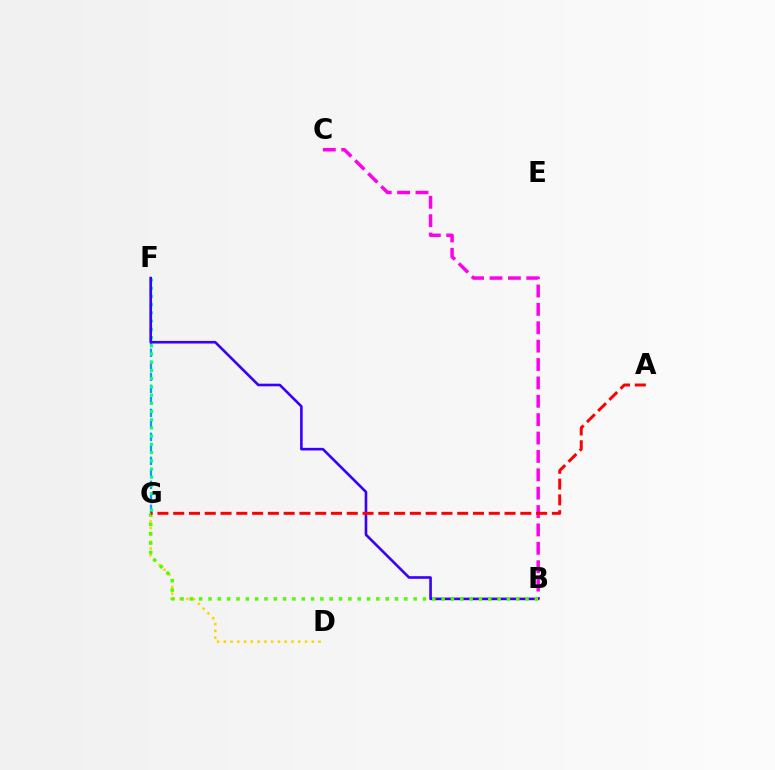{('F', 'G'): [{'color': '#009eff', 'line_style': 'dashed', 'thickness': 1.63}, {'color': '#00ff86', 'line_style': 'dotted', 'thickness': 2.23}], ('B', 'C'): [{'color': '#ff00ed', 'line_style': 'dashed', 'thickness': 2.5}], ('B', 'F'): [{'color': '#3700ff', 'line_style': 'solid', 'thickness': 1.88}], ('D', 'G'): [{'color': '#ffd500', 'line_style': 'dotted', 'thickness': 1.84}], ('B', 'G'): [{'color': '#4fff00', 'line_style': 'dotted', 'thickness': 2.53}], ('A', 'G'): [{'color': '#ff0000', 'line_style': 'dashed', 'thickness': 2.14}]}